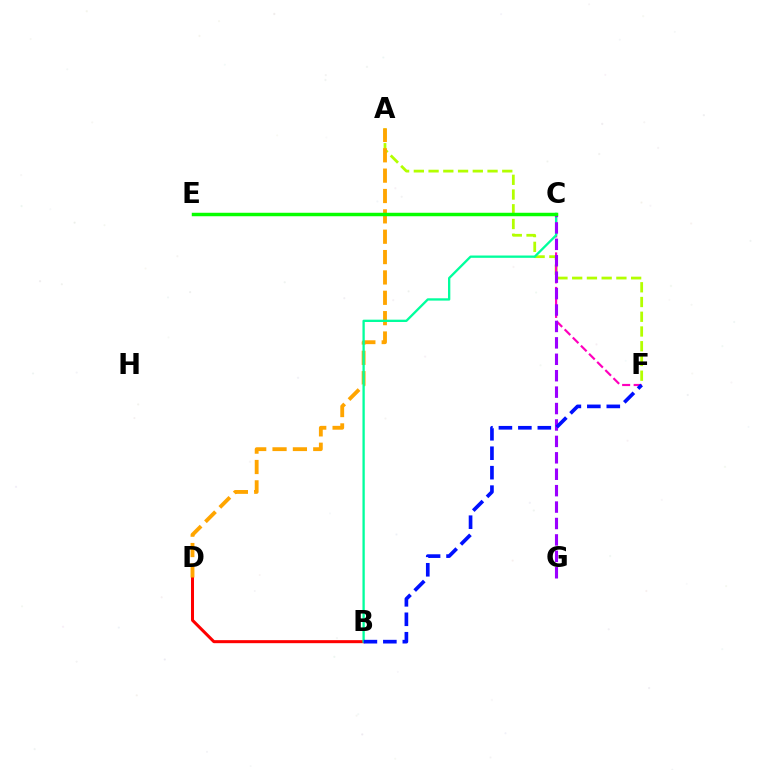{('B', 'D'): [{'color': '#ff0000', 'line_style': 'solid', 'thickness': 2.18}], ('C', 'E'): [{'color': '#00b5ff', 'line_style': 'solid', 'thickness': 1.81}, {'color': '#08ff00', 'line_style': 'solid', 'thickness': 2.49}], ('A', 'F'): [{'color': '#b3ff00', 'line_style': 'dashed', 'thickness': 2.0}], ('A', 'D'): [{'color': '#ffa500', 'line_style': 'dashed', 'thickness': 2.77}], ('C', 'F'): [{'color': '#ff00bd', 'line_style': 'dashed', 'thickness': 1.56}], ('B', 'C'): [{'color': '#00ff9d', 'line_style': 'solid', 'thickness': 1.67}], ('C', 'G'): [{'color': '#9b00ff', 'line_style': 'dashed', 'thickness': 2.23}], ('B', 'F'): [{'color': '#0010ff', 'line_style': 'dashed', 'thickness': 2.64}]}